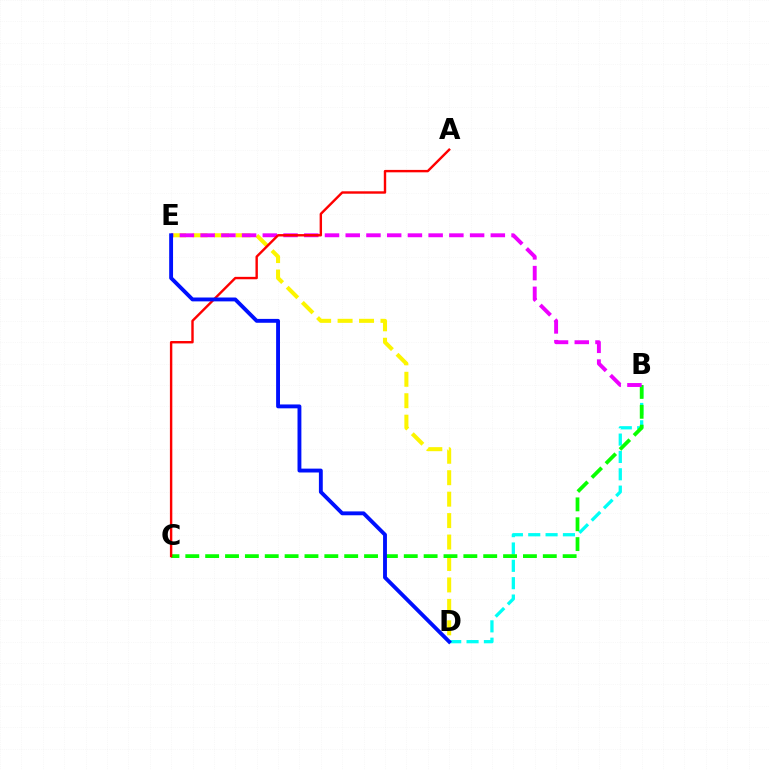{('D', 'E'): [{'color': '#fcf500', 'line_style': 'dashed', 'thickness': 2.91}, {'color': '#0010ff', 'line_style': 'solid', 'thickness': 2.79}], ('B', 'D'): [{'color': '#00fff6', 'line_style': 'dashed', 'thickness': 2.36}], ('B', 'C'): [{'color': '#08ff00', 'line_style': 'dashed', 'thickness': 2.7}], ('B', 'E'): [{'color': '#ee00ff', 'line_style': 'dashed', 'thickness': 2.82}], ('A', 'C'): [{'color': '#ff0000', 'line_style': 'solid', 'thickness': 1.73}]}